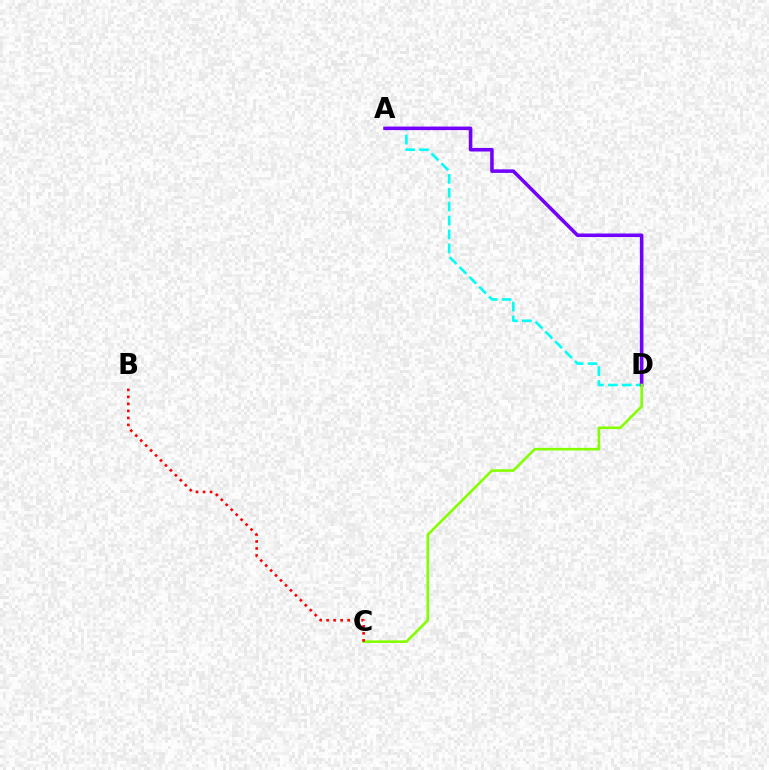{('A', 'D'): [{'color': '#00fff6', 'line_style': 'dashed', 'thickness': 1.89}, {'color': '#7200ff', 'line_style': 'solid', 'thickness': 2.56}], ('C', 'D'): [{'color': '#84ff00', 'line_style': 'solid', 'thickness': 1.88}], ('B', 'C'): [{'color': '#ff0000', 'line_style': 'dotted', 'thickness': 1.9}]}